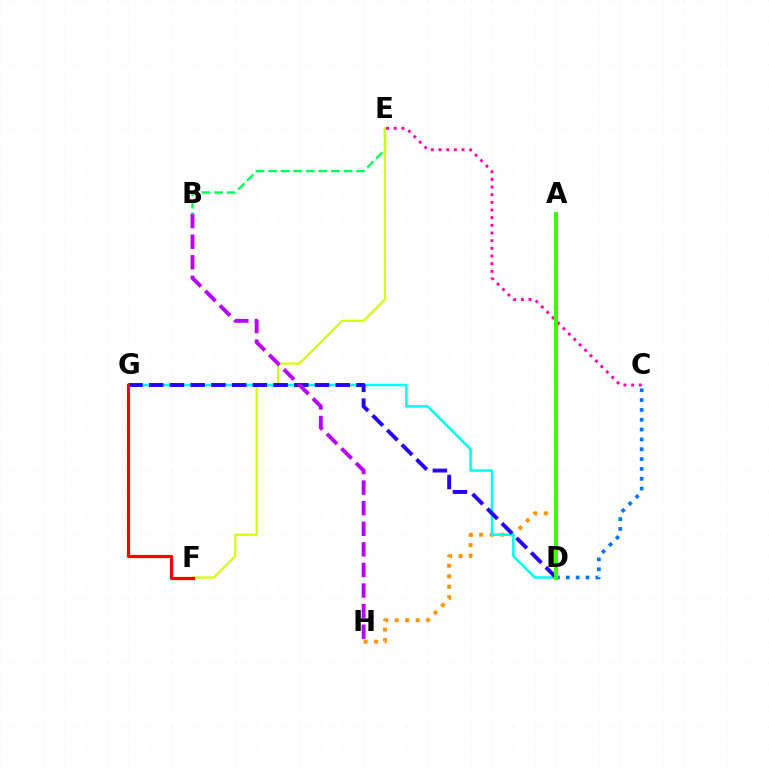{('A', 'H'): [{'color': '#ff9400', 'line_style': 'dotted', 'thickness': 2.85}], ('B', 'E'): [{'color': '#00ff5c', 'line_style': 'dashed', 'thickness': 1.71}], ('E', 'F'): [{'color': '#d1ff00', 'line_style': 'solid', 'thickness': 1.58}], ('D', 'G'): [{'color': '#00fff6', 'line_style': 'solid', 'thickness': 1.83}, {'color': '#2500ff', 'line_style': 'dashed', 'thickness': 2.82}], ('C', 'E'): [{'color': '#ff00ac', 'line_style': 'dotted', 'thickness': 2.08}], ('F', 'G'): [{'color': '#ff0000', 'line_style': 'solid', 'thickness': 2.31}], ('C', 'D'): [{'color': '#0074ff', 'line_style': 'dotted', 'thickness': 2.67}], ('A', 'D'): [{'color': '#3dff00', 'line_style': 'solid', 'thickness': 2.9}], ('B', 'H'): [{'color': '#b900ff', 'line_style': 'dashed', 'thickness': 2.8}]}